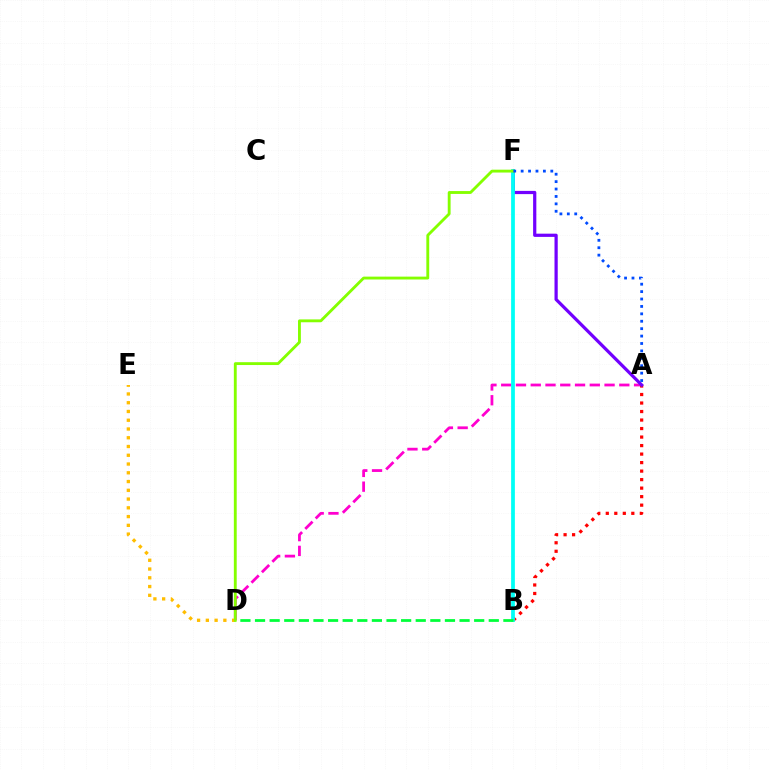{('A', 'D'): [{'color': '#ff00cf', 'line_style': 'dashed', 'thickness': 2.01}], ('D', 'E'): [{'color': '#ffbd00', 'line_style': 'dotted', 'thickness': 2.38}], ('A', 'B'): [{'color': '#ff0000', 'line_style': 'dotted', 'thickness': 2.31}], ('A', 'F'): [{'color': '#7200ff', 'line_style': 'solid', 'thickness': 2.32}, {'color': '#004bff', 'line_style': 'dotted', 'thickness': 2.01}], ('B', 'F'): [{'color': '#00fff6', 'line_style': 'solid', 'thickness': 2.71}], ('B', 'D'): [{'color': '#00ff39', 'line_style': 'dashed', 'thickness': 1.98}], ('D', 'F'): [{'color': '#84ff00', 'line_style': 'solid', 'thickness': 2.06}]}